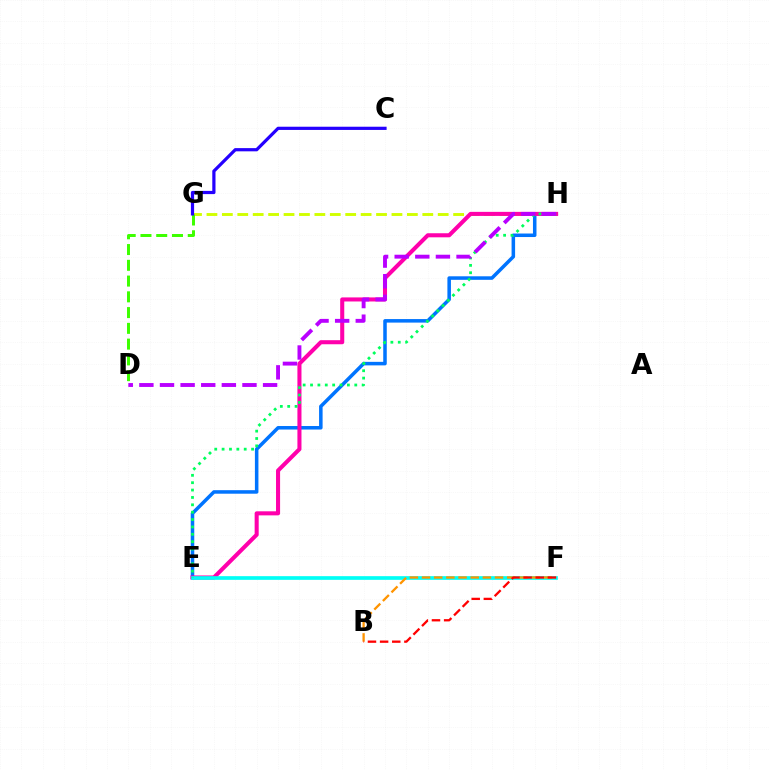{('E', 'H'): [{'color': '#0074ff', 'line_style': 'solid', 'thickness': 2.54}, {'color': '#ff00ac', 'line_style': 'solid', 'thickness': 2.92}, {'color': '#00ff5c', 'line_style': 'dotted', 'thickness': 2.0}], ('G', 'H'): [{'color': '#d1ff00', 'line_style': 'dashed', 'thickness': 2.09}], ('E', 'F'): [{'color': '#00fff6', 'line_style': 'solid', 'thickness': 2.65}], ('D', 'G'): [{'color': '#3dff00', 'line_style': 'dashed', 'thickness': 2.14}], ('C', 'G'): [{'color': '#2500ff', 'line_style': 'solid', 'thickness': 2.31}], ('B', 'F'): [{'color': '#ff9400', 'line_style': 'dashed', 'thickness': 1.65}, {'color': '#ff0000', 'line_style': 'dashed', 'thickness': 1.65}], ('D', 'H'): [{'color': '#b900ff', 'line_style': 'dashed', 'thickness': 2.8}]}